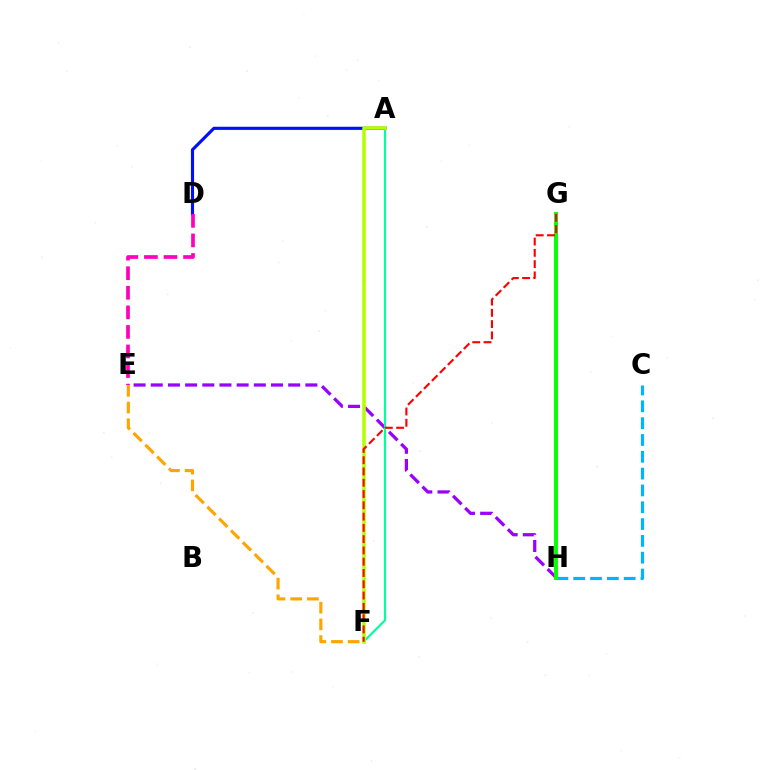{('A', 'D'): [{'color': '#0010ff', 'line_style': 'solid', 'thickness': 2.26}], ('C', 'H'): [{'color': '#00b5ff', 'line_style': 'dashed', 'thickness': 2.28}], ('E', 'H'): [{'color': '#9b00ff', 'line_style': 'dashed', 'thickness': 2.33}], ('G', 'H'): [{'color': '#08ff00', 'line_style': 'solid', 'thickness': 2.83}], ('A', 'F'): [{'color': '#00ff9d', 'line_style': 'solid', 'thickness': 1.57}, {'color': '#b3ff00', 'line_style': 'solid', 'thickness': 2.55}], ('D', 'E'): [{'color': '#ff00bd', 'line_style': 'dashed', 'thickness': 2.66}], ('E', 'F'): [{'color': '#ffa500', 'line_style': 'dashed', 'thickness': 2.27}], ('F', 'G'): [{'color': '#ff0000', 'line_style': 'dashed', 'thickness': 1.53}]}